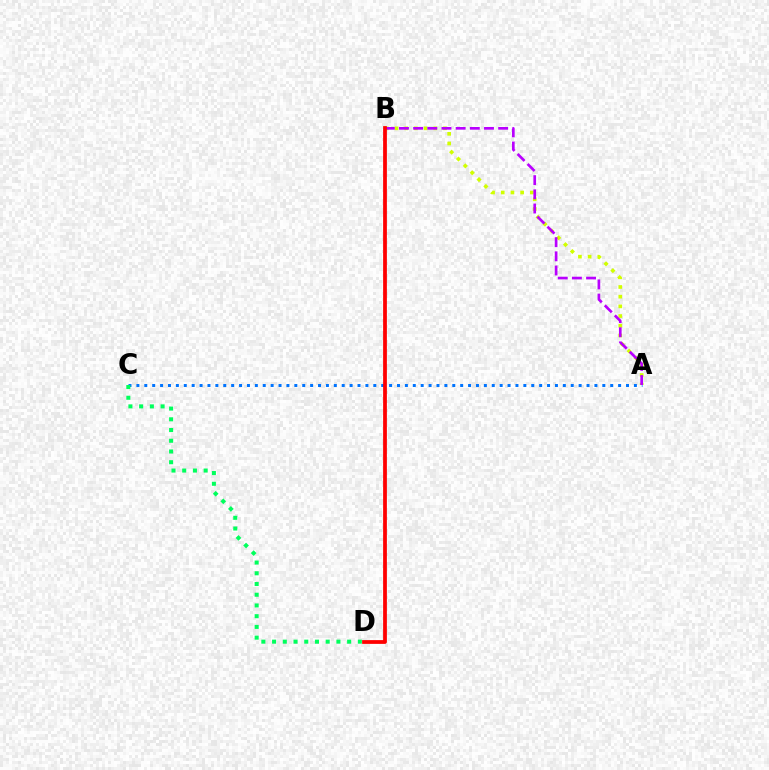{('A', 'C'): [{'color': '#0074ff', 'line_style': 'dotted', 'thickness': 2.15}], ('A', 'B'): [{'color': '#d1ff00', 'line_style': 'dotted', 'thickness': 2.63}, {'color': '#b900ff', 'line_style': 'dashed', 'thickness': 1.93}], ('B', 'D'): [{'color': '#ff0000', 'line_style': 'solid', 'thickness': 2.71}], ('C', 'D'): [{'color': '#00ff5c', 'line_style': 'dotted', 'thickness': 2.91}]}